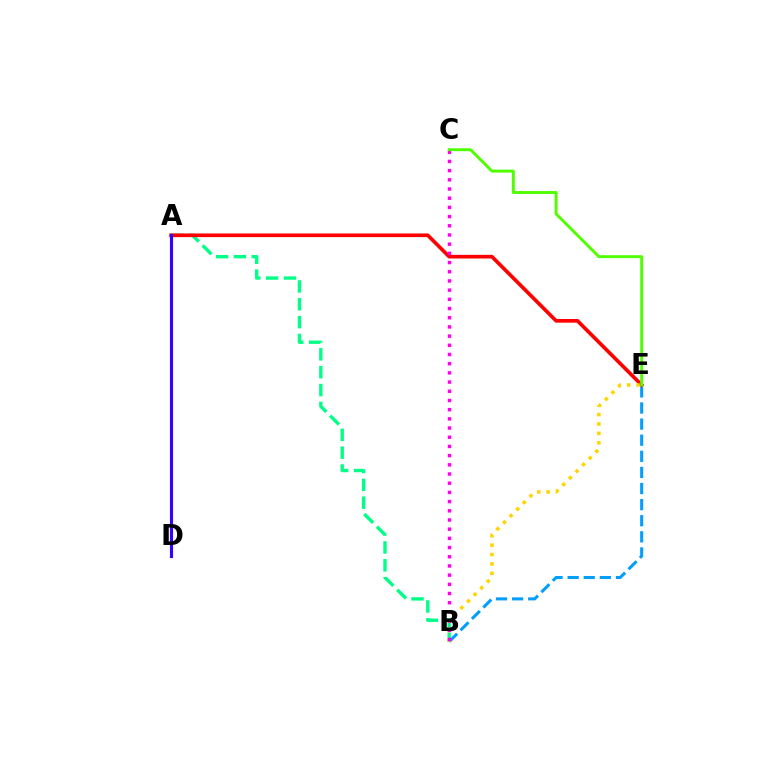{('A', 'B'): [{'color': '#00ff86', 'line_style': 'dashed', 'thickness': 2.43}], ('B', 'E'): [{'color': '#009eff', 'line_style': 'dashed', 'thickness': 2.19}, {'color': '#ffd500', 'line_style': 'dotted', 'thickness': 2.55}], ('A', 'E'): [{'color': '#ff0000', 'line_style': 'solid', 'thickness': 2.64}], ('A', 'D'): [{'color': '#3700ff', 'line_style': 'solid', 'thickness': 2.26}], ('B', 'C'): [{'color': '#ff00ed', 'line_style': 'dotted', 'thickness': 2.5}], ('C', 'E'): [{'color': '#4fff00', 'line_style': 'solid', 'thickness': 2.1}]}